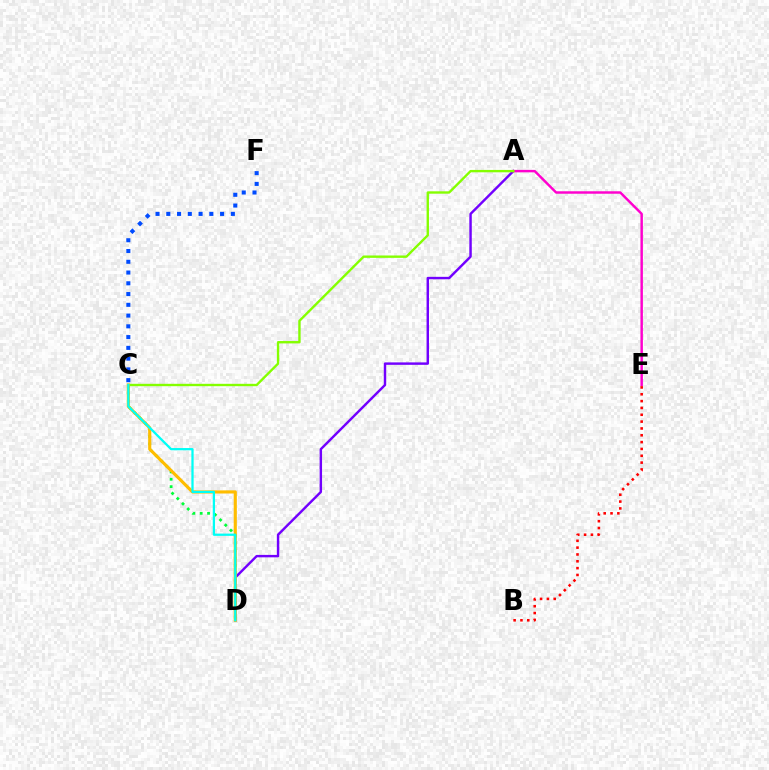{('C', 'D'): [{'color': '#00ff39', 'line_style': 'dotted', 'thickness': 2.0}, {'color': '#ffbd00', 'line_style': 'solid', 'thickness': 2.25}, {'color': '#00fff6', 'line_style': 'solid', 'thickness': 1.63}], ('A', 'D'): [{'color': '#7200ff', 'line_style': 'solid', 'thickness': 1.75}], ('A', 'E'): [{'color': '#ff00cf', 'line_style': 'solid', 'thickness': 1.77}], ('A', 'C'): [{'color': '#84ff00', 'line_style': 'solid', 'thickness': 1.71}], ('C', 'F'): [{'color': '#004bff', 'line_style': 'dotted', 'thickness': 2.92}], ('B', 'E'): [{'color': '#ff0000', 'line_style': 'dotted', 'thickness': 1.86}]}